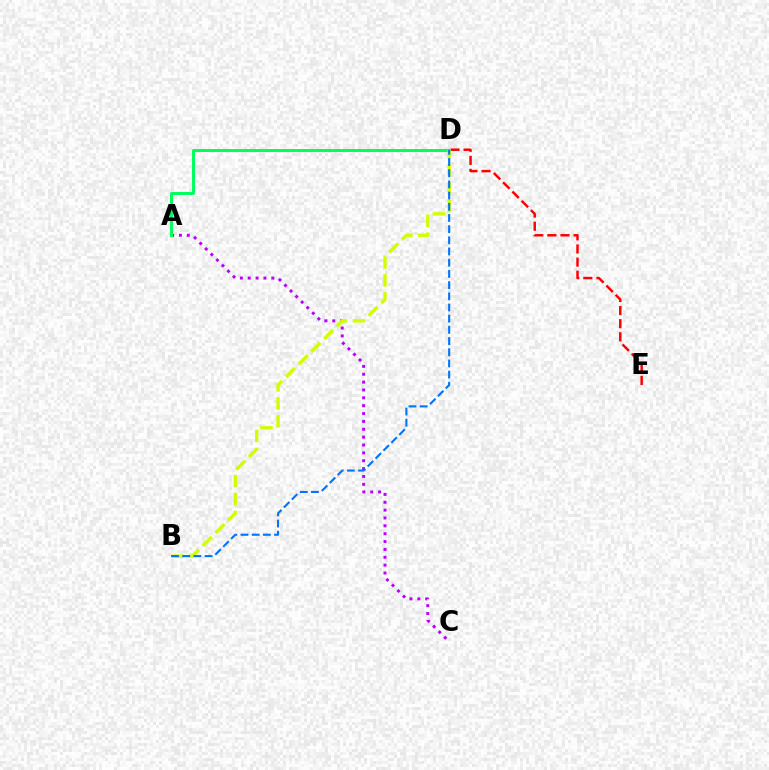{('D', 'E'): [{'color': '#ff0000', 'line_style': 'dashed', 'thickness': 1.78}], ('A', 'C'): [{'color': '#b900ff', 'line_style': 'dotted', 'thickness': 2.14}], ('A', 'D'): [{'color': '#00ff5c', 'line_style': 'solid', 'thickness': 2.14}], ('B', 'D'): [{'color': '#d1ff00', 'line_style': 'dashed', 'thickness': 2.44}, {'color': '#0074ff', 'line_style': 'dashed', 'thickness': 1.52}]}